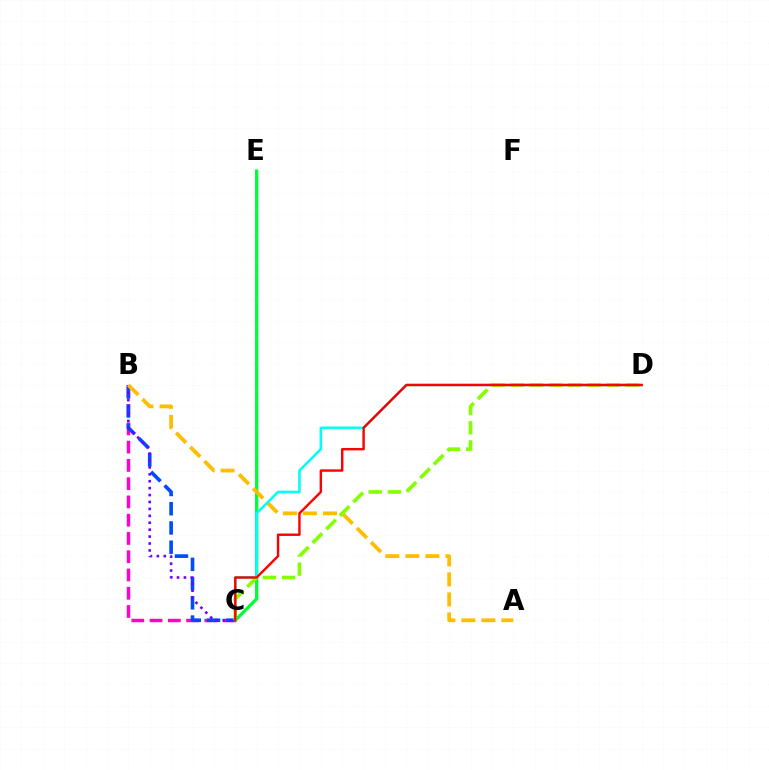{('B', 'C'): [{'color': '#ff00cf', 'line_style': 'dashed', 'thickness': 2.48}, {'color': '#004bff', 'line_style': 'dashed', 'thickness': 2.61}, {'color': '#7200ff', 'line_style': 'dotted', 'thickness': 1.88}], ('C', 'E'): [{'color': '#00ff39', 'line_style': 'solid', 'thickness': 2.39}], ('A', 'B'): [{'color': '#ffbd00', 'line_style': 'dashed', 'thickness': 2.72}], ('C', 'D'): [{'color': '#00fff6', 'line_style': 'solid', 'thickness': 1.84}, {'color': '#84ff00', 'line_style': 'dashed', 'thickness': 2.61}, {'color': '#ff0000', 'line_style': 'solid', 'thickness': 1.74}]}